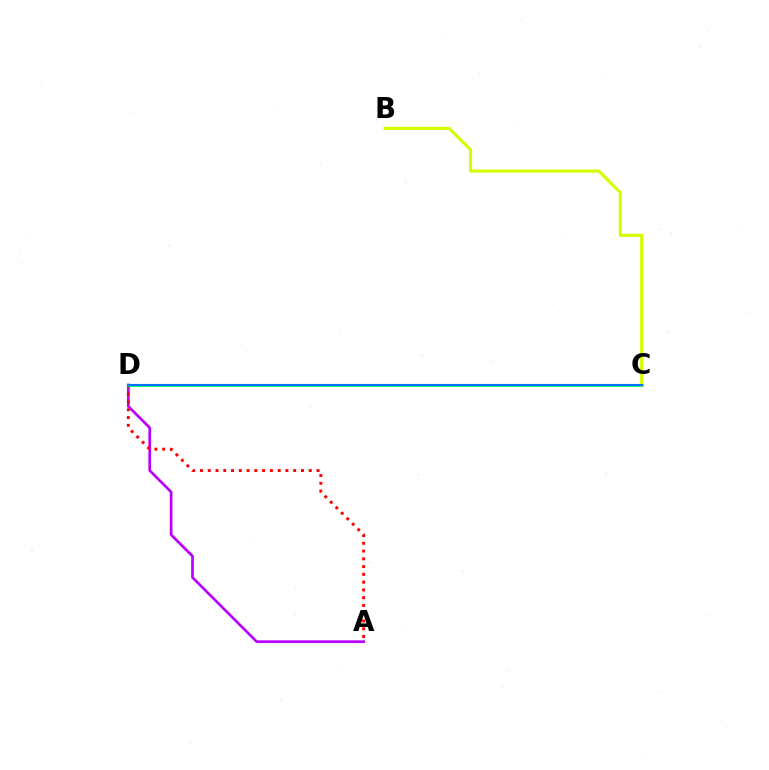{('A', 'D'): [{'color': '#b900ff', 'line_style': 'solid', 'thickness': 1.95}, {'color': '#ff0000', 'line_style': 'dotted', 'thickness': 2.11}], ('C', 'D'): [{'color': '#00ff5c', 'line_style': 'solid', 'thickness': 1.98}, {'color': '#0074ff', 'line_style': 'solid', 'thickness': 1.53}], ('B', 'C'): [{'color': '#d1ff00', 'line_style': 'solid', 'thickness': 2.22}]}